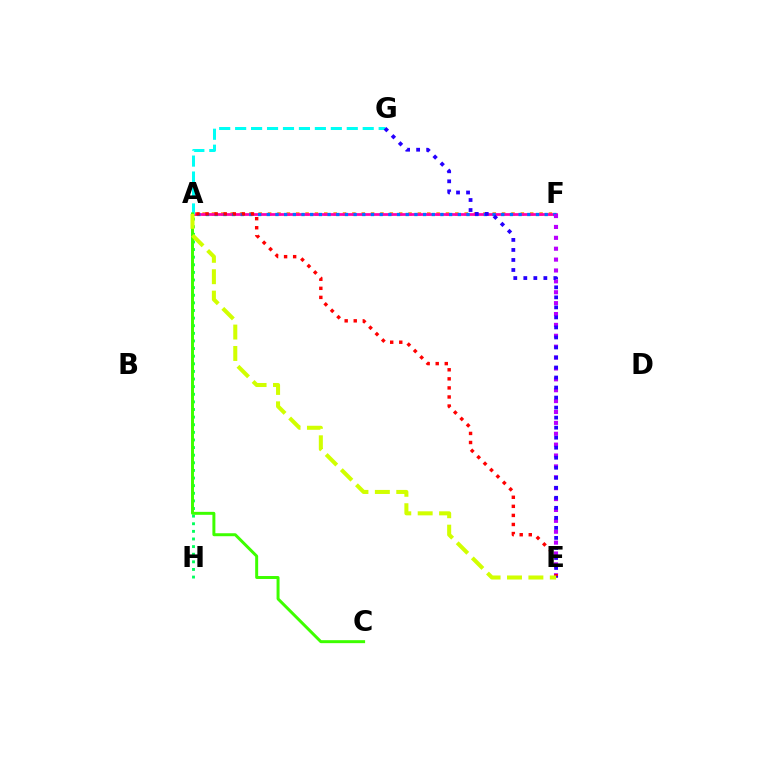{('A', 'F'): [{'color': '#ff9400', 'line_style': 'dotted', 'thickness': 2.54}, {'color': '#ff00ac', 'line_style': 'solid', 'thickness': 1.97}, {'color': '#0074ff', 'line_style': 'dotted', 'thickness': 2.36}], ('A', 'G'): [{'color': '#00fff6', 'line_style': 'dashed', 'thickness': 2.17}], ('A', 'H'): [{'color': '#00ff5c', 'line_style': 'dotted', 'thickness': 2.07}], ('E', 'F'): [{'color': '#b900ff', 'line_style': 'dotted', 'thickness': 2.96}], ('A', 'C'): [{'color': '#3dff00', 'line_style': 'solid', 'thickness': 2.14}], ('A', 'E'): [{'color': '#ff0000', 'line_style': 'dotted', 'thickness': 2.46}, {'color': '#d1ff00', 'line_style': 'dashed', 'thickness': 2.91}], ('E', 'G'): [{'color': '#2500ff', 'line_style': 'dotted', 'thickness': 2.72}]}